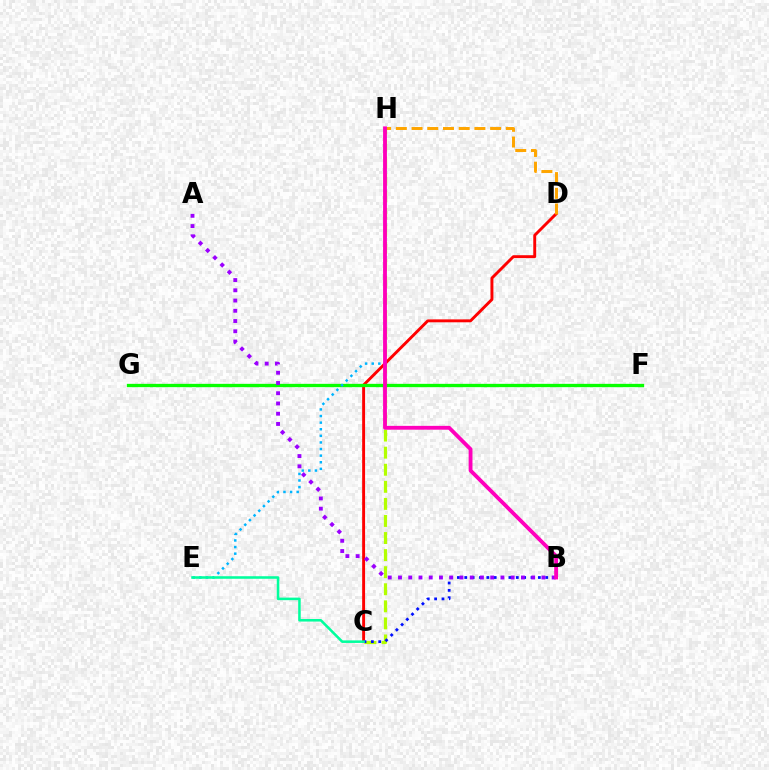{('C', 'H'): [{'color': '#b3ff00', 'line_style': 'dashed', 'thickness': 2.32}], ('C', 'D'): [{'color': '#ff0000', 'line_style': 'solid', 'thickness': 2.09}], ('B', 'C'): [{'color': '#0010ff', 'line_style': 'dotted', 'thickness': 2.0}], ('F', 'G'): [{'color': '#08ff00', 'line_style': 'solid', 'thickness': 2.39}], ('D', 'H'): [{'color': '#ffa500', 'line_style': 'dashed', 'thickness': 2.13}], ('E', 'H'): [{'color': '#00b5ff', 'line_style': 'dotted', 'thickness': 1.79}], ('C', 'E'): [{'color': '#00ff9d', 'line_style': 'solid', 'thickness': 1.84}], ('A', 'B'): [{'color': '#9b00ff', 'line_style': 'dotted', 'thickness': 2.78}], ('B', 'H'): [{'color': '#ff00bd', 'line_style': 'solid', 'thickness': 2.76}]}